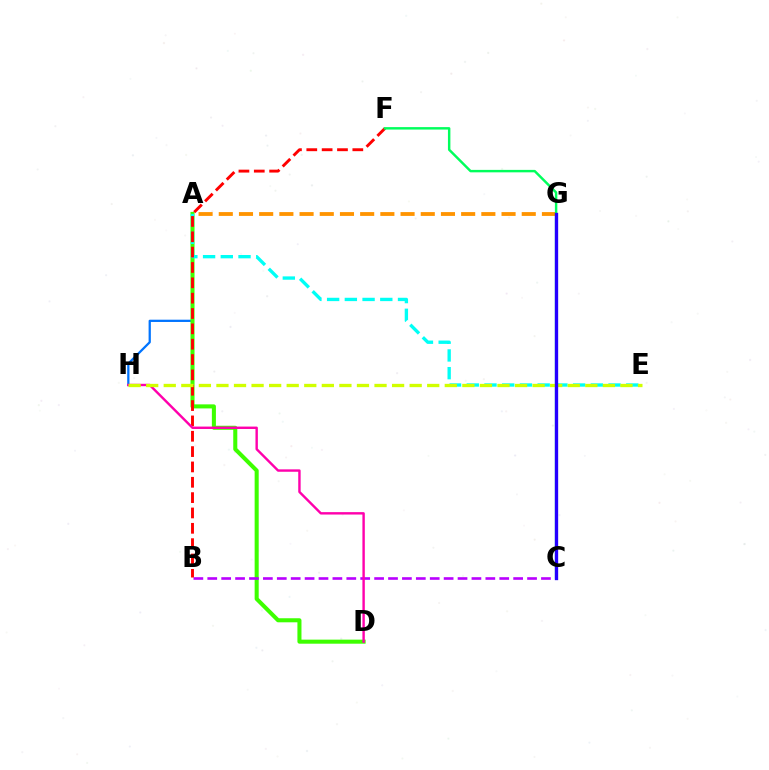{('A', 'H'): [{'color': '#0074ff', 'line_style': 'solid', 'thickness': 1.63}], ('A', 'D'): [{'color': '#3dff00', 'line_style': 'solid', 'thickness': 2.92}], ('A', 'E'): [{'color': '#00fff6', 'line_style': 'dashed', 'thickness': 2.41}], ('B', 'C'): [{'color': '#b900ff', 'line_style': 'dashed', 'thickness': 1.89}], ('B', 'F'): [{'color': '#ff0000', 'line_style': 'dashed', 'thickness': 2.08}], ('A', 'G'): [{'color': '#ff9400', 'line_style': 'dashed', 'thickness': 2.74}], ('C', 'F'): [{'color': '#00ff5c', 'line_style': 'solid', 'thickness': 1.76}], ('D', 'H'): [{'color': '#ff00ac', 'line_style': 'solid', 'thickness': 1.73}], ('E', 'H'): [{'color': '#d1ff00', 'line_style': 'dashed', 'thickness': 2.39}], ('C', 'G'): [{'color': '#2500ff', 'line_style': 'solid', 'thickness': 2.4}]}